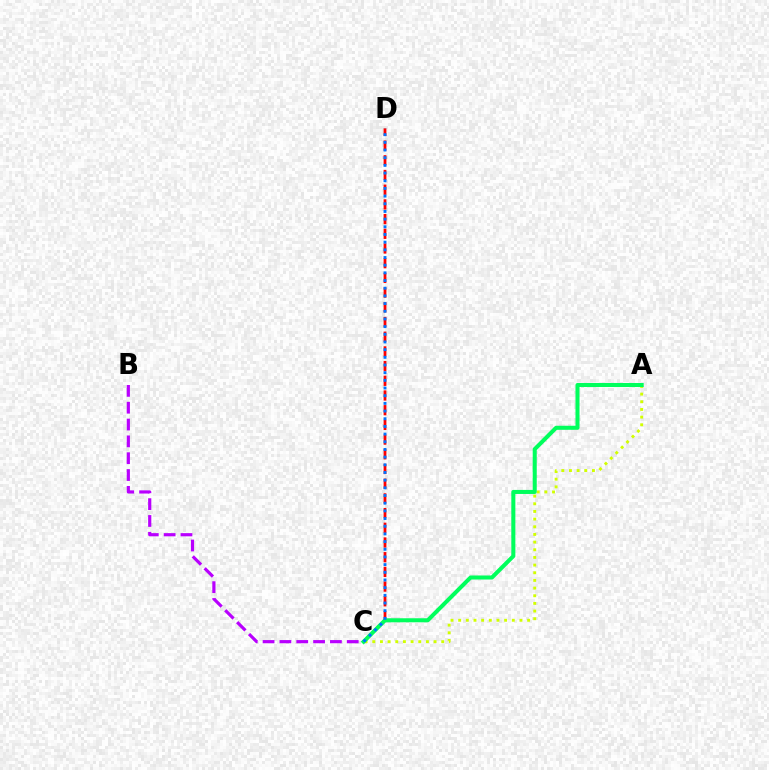{('B', 'C'): [{'color': '#b900ff', 'line_style': 'dashed', 'thickness': 2.29}], ('A', 'C'): [{'color': '#d1ff00', 'line_style': 'dotted', 'thickness': 2.08}, {'color': '#00ff5c', 'line_style': 'solid', 'thickness': 2.91}], ('C', 'D'): [{'color': '#ff0000', 'line_style': 'dashed', 'thickness': 2.0}, {'color': '#0074ff', 'line_style': 'dotted', 'thickness': 2.09}]}